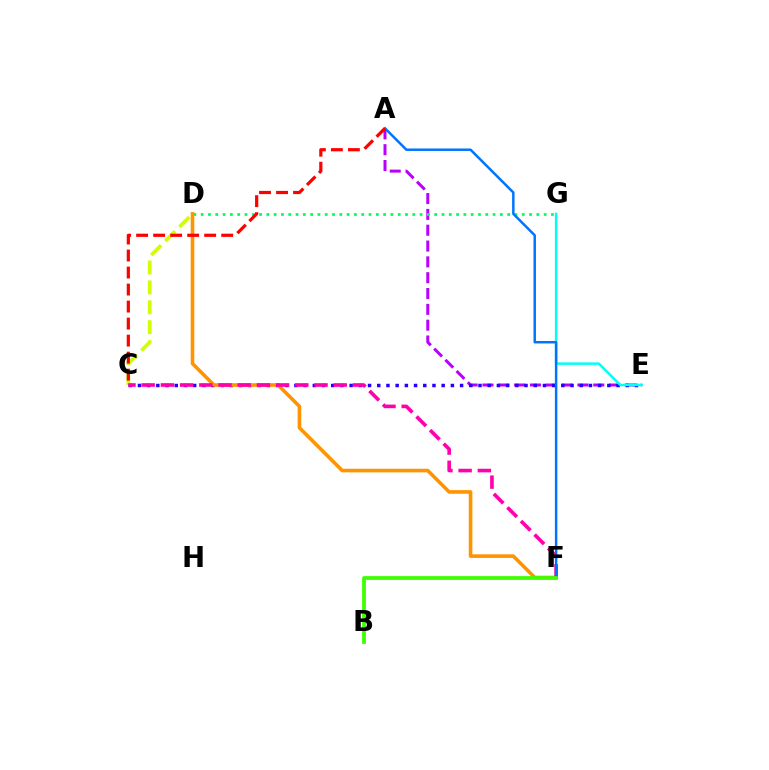{('C', 'D'): [{'color': '#d1ff00', 'line_style': 'dashed', 'thickness': 2.7}], ('A', 'E'): [{'color': '#b900ff', 'line_style': 'dashed', 'thickness': 2.15}], ('D', 'G'): [{'color': '#00ff5c', 'line_style': 'dotted', 'thickness': 1.98}], ('C', 'E'): [{'color': '#2500ff', 'line_style': 'dotted', 'thickness': 2.5}], ('D', 'F'): [{'color': '#ff9400', 'line_style': 'solid', 'thickness': 2.6}], ('C', 'F'): [{'color': '#ff00ac', 'line_style': 'dashed', 'thickness': 2.61}], ('E', 'G'): [{'color': '#00fff6', 'line_style': 'solid', 'thickness': 1.8}], ('A', 'F'): [{'color': '#0074ff', 'line_style': 'solid', 'thickness': 1.78}], ('B', 'F'): [{'color': '#3dff00', 'line_style': 'solid', 'thickness': 2.7}], ('A', 'C'): [{'color': '#ff0000', 'line_style': 'dashed', 'thickness': 2.31}]}